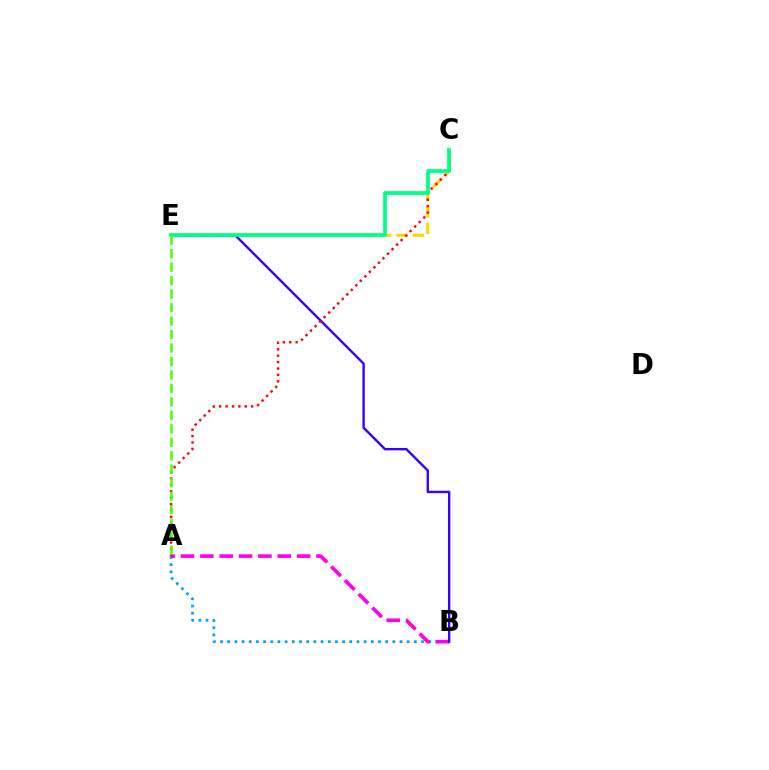{('A', 'B'): [{'color': '#009eff', 'line_style': 'dotted', 'thickness': 1.95}, {'color': '#ff00ed', 'line_style': 'dashed', 'thickness': 2.63}], ('C', 'E'): [{'color': '#ffd500', 'line_style': 'dashed', 'thickness': 2.22}, {'color': '#00ff86', 'line_style': 'solid', 'thickness': 2.66}], ('B', 'E'): [{'color': '#3700ff', 'line_style': 'solid', 'thickness': 1.71}], ('A', 'C'): [{'color': '#ff0000', 'line_style': 'dotted', 'thickness': 1.74}], ('A', 'E'): [{'color': '#4fff00', 'line_style': 'dashed', 'thickness': 1.83}]}